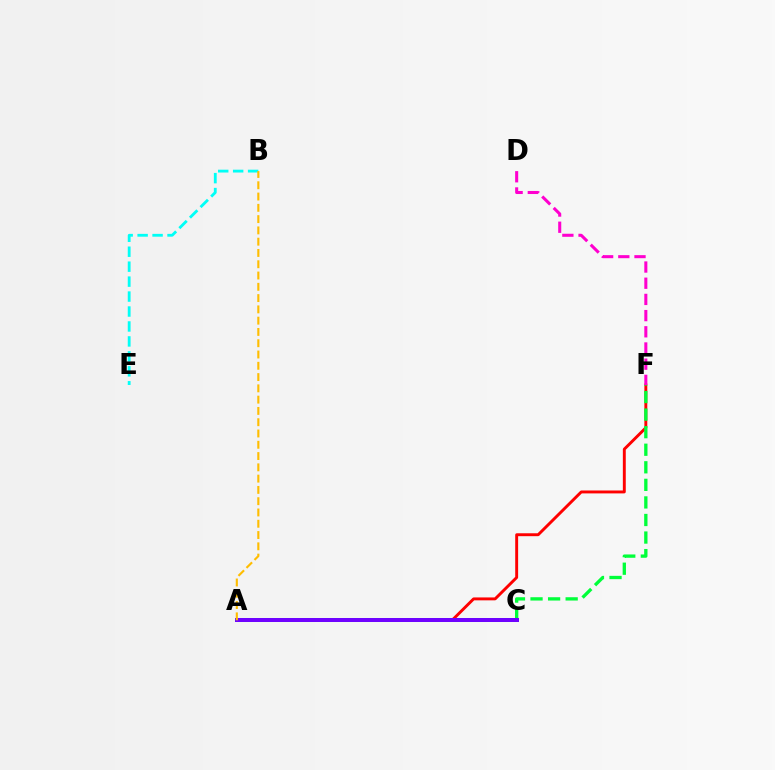{('A', 'C'): [{'color': '#84ff00', 'line_style': 'dashed', 'thickness': 2.88}, {'color': '#004bff', 'line_style': 'solid', 'thickness': 2.85}, {'color': '#7200ff', 'line_style': 'solid', 'thickness': 2.8}], ('B', 'E'): [{'color': '#00fff6', 'line_style': 'dashed', 'thickness': 2.03}], ('A', 'F'): [{'color': '#ff0000', 'line_style': 'solid', 'thickness': 2.1}], ('C', 'F'): [{'color': '#00ff39', 'line_style': 'dashed', 'thickness': 2.39}], ('A', 'B'): [{'color': '#ffbd00', 'line_style': 'dashed', 'thickness': 1.53}], ('D', 'F'): [{'color': '#ff00cf', 'line_style': 'dashed', 'thickness': 2.2}]}